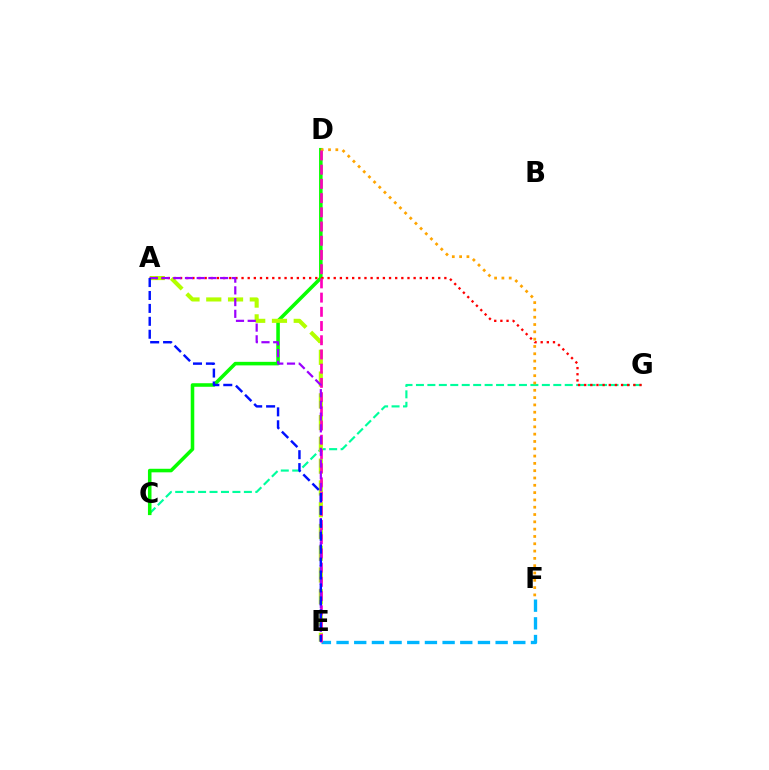{('E', 'F'): [{'color': '#00b5ff', 'line_style': 'dashed', 'thickness': 2.4}], ('C', 'G'): [{'color': '#00ff9d', 'line_style': 'dashed', 'thickness': 1.55}], ('C', 'D'): [{'color': '#08ff00', 'line_style': 'solid', 'thickness': 2.56}], ('A', 'E'): [{'color': '#b3ff00', 'line_style': 'dashed', 'thickness': 2.96}, {'color': '#9b00ff', 'line_style': 'dashed', 'thickness': 1.59}, {'color': '#0010ff', 'line_style': 'dashed', 'thickness': 1.76}], ('A', 'G'): [{'color': '#ff0000', 'line_style': 'dotted', 'thickness': 1.67}], ('D', 'F'): [{'color': '#ffa500', 'line_style': 'dotted', 'thickness': 1.99}], ('D', 'E'): [{'color': '#ff00bd', 'line_style': 'dashed', 'thickness': 1.93}]}